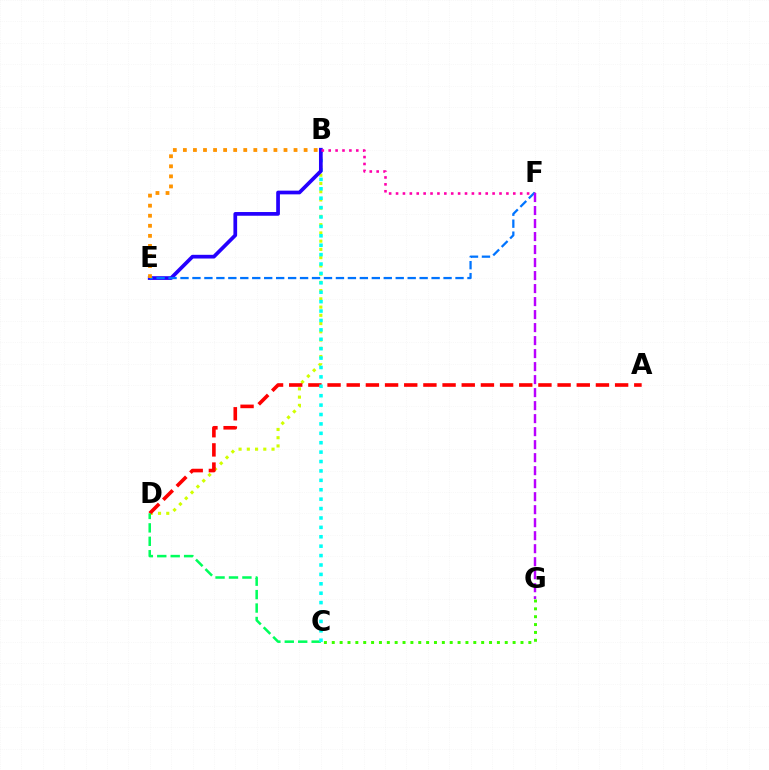{('B', 'D'): [{'color': '#d1ff00', 'line_style': 'dotted', 'thickness': 2.24}], ('A', 'D'): [{'color': '#ff0000', 'line_style': 'dashed', 'thickness': 2.6}], ('C', 'D'): [{'color': '#00ff5c', 'line_style': 'dashed', 'thickness': 1.82}], ('C', 'G'): [{'color': '#3dff00', 'line_style': 'dotted', 'thickness': 2.14}], ('B', 'C'): [{'color': '#00fff6', 'line_style': 'dotted', 'thickness': 2.56}], ('B', 'E'): [{'color': '#2500ff', 'line_style': 'solid', 'thickness': 2.67}, {'color': '#ff9400', 'line_style': 'dotted', 'thickness': 2.73}], ('B', 'F'): [{'color': '#ff00ac', 'line_style': 'dotted', 'thickness': 1.87}], ('E', 'F'): [{'color': '#0074ff', 'line_style': 'dashed', 'thickness': 1.62}], ('F', 'G'): [{'color': '#b900ff', 'line_style': 'dashed', 'thickness': 1.77}]}